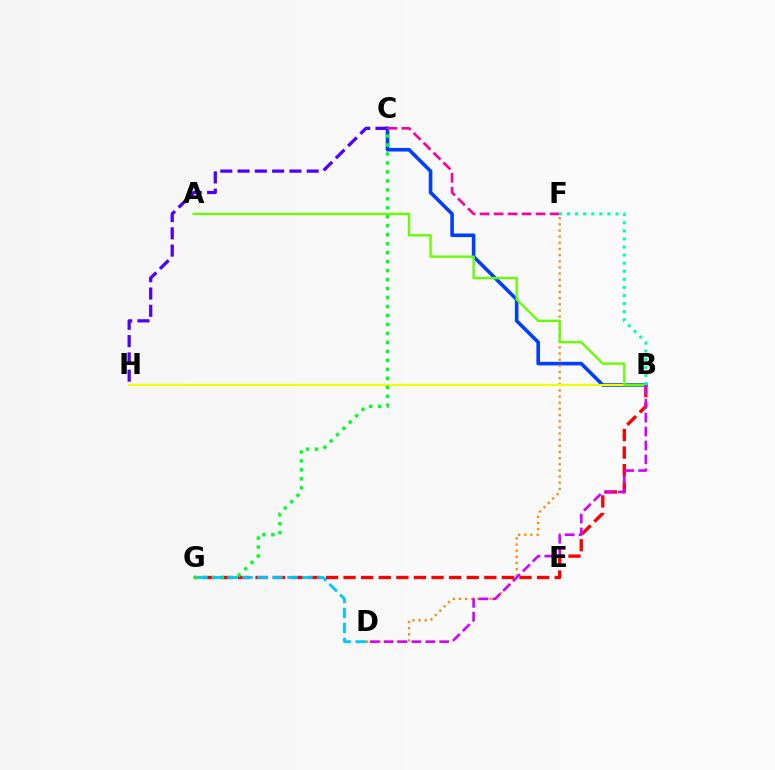{('B', 'G'): [{'color': '#ff0000', 'line_style': 'dashed', 'thickness': 2.39}], ('B', 'C'): [{'color': '#003fff', 'line_style': 'solid', 'thickness': 2.59}], ('D', 'F'): [{'color': '#ff8800', 'line_style': 'dotted', 'thickness': 1.67}], ('C', 'H'): [{'color': '#4f00ff', 'line_style': 'dashed', 'thickness': 2.35}], ('B', 'H'): [{'color': '#eeff00', 'line_style': 'solid', 'thickness': 1.56}], ('C', 'G'): [{'color': '#00ff27', 'line_style': 'dotted', 'thickness': 2.44}], ('C', 'F'): [{'color': '#ff00a0', 'line_style': 'dashed', 'thickness': 1.9}], ('A', 'B'): [{'color': '#66ff00', 'line_style': 'solid', 'thickness': 1.7}], ('B', 'D'): [{'color': '#d600ff', 'line_style': 'dashed', 'thickness': 1.89}], ('D', 'G'): [{'color': '#00c7ff', 'line_style': 'dashed', 'thickness': 2.04}], ('B', 'F'): [{'color': '#00ffaf', 'line_style': 'dotted', 'thickness': 2.2}]}